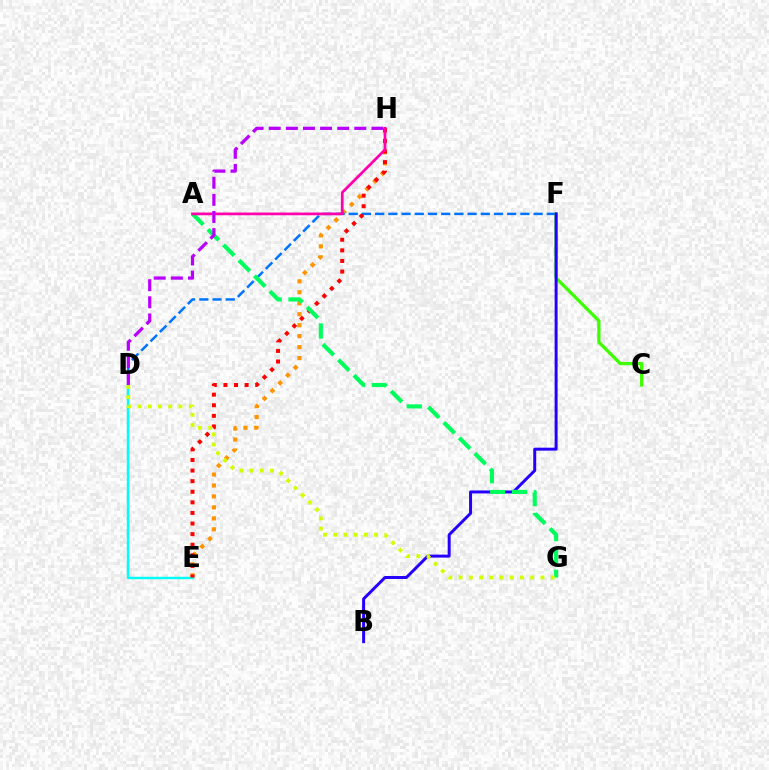{('E', 'H'): [{'color': '#ff9400', 'line_style': 'dotted', 'thickness': 2.98}, {'color': '#ff0000', 'line_style': 'dotted', 'thickness': 2.88}], ('D', 'F'): [{'color': '#0074ff', 'line_style': 'dashed', 'thickness': 1.79}], ('C', 'F'): [{'color': '#3dff00', 'line_style': 'solid', 'thickness': 2.35}], ('B', 'F'): [{'color': '#2500ff', 'line_style': 'solid', 'thickness': 2.14}], ('D', 'E'): [{'color': '#00fff6', 'line_style': 'solid', 'thickness': 1.75}], ('A', 'G'): [{'color': '#00ff5c', 'line_style': 'dashed', 'thickness': 2.97}], ('A', 'H'): [{'color': '#ff00ac', 'line_style': 'solid', 'thickness': 1.96}], ('D', 'H'): [{'color': '#b900ff', 'line_style': 'dashed', 'thickness': 2.33}], ('D', 'G'): [{'color': '#d1ff00', 'line_style': 'dotted', 'thickness': 2.78}]}